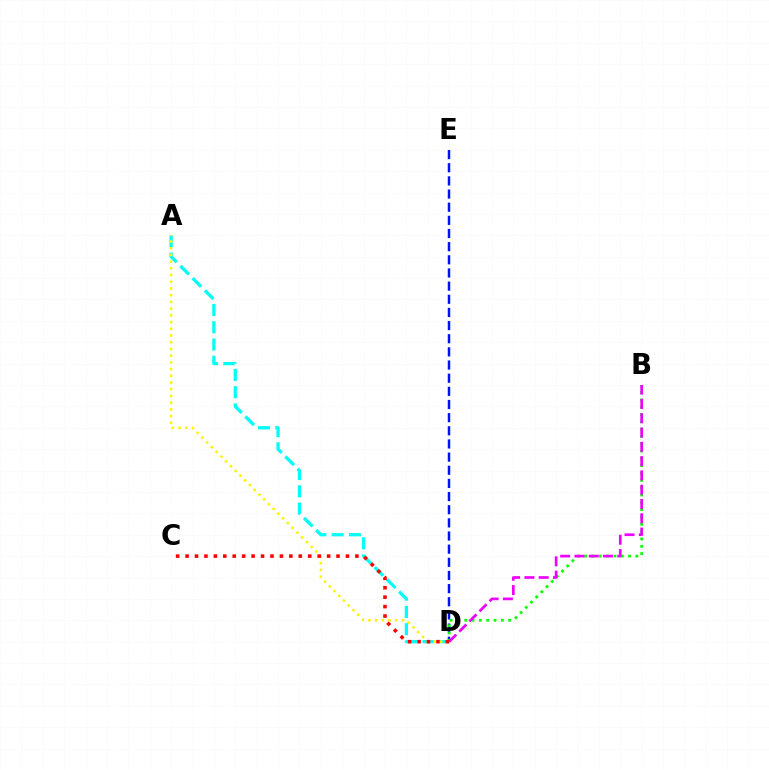{('D', 'E'): [{'color': '#0010ff', 'line_style': 'dashed', 'thickness': 1.79}], ('A', 'D'): [{'color': '#00fff6', 'line_style': 'dashed', 'thickness': 2.35}, {'color': '#fcf500', 'line_style': 'dotted', 'thickness': 1.83}], ('B', 'D'): [{'color': '#08ff00', 'line_style': 'dotted', 'thickness': 1.99}, {'color': '#ee00ff', 'line_style': 'dashed', 'thickness': 1.94}], ('C', 'D'): [{'color': '#ff0000', 'line_style': 'dotted', 'thickness': 2.56}]}